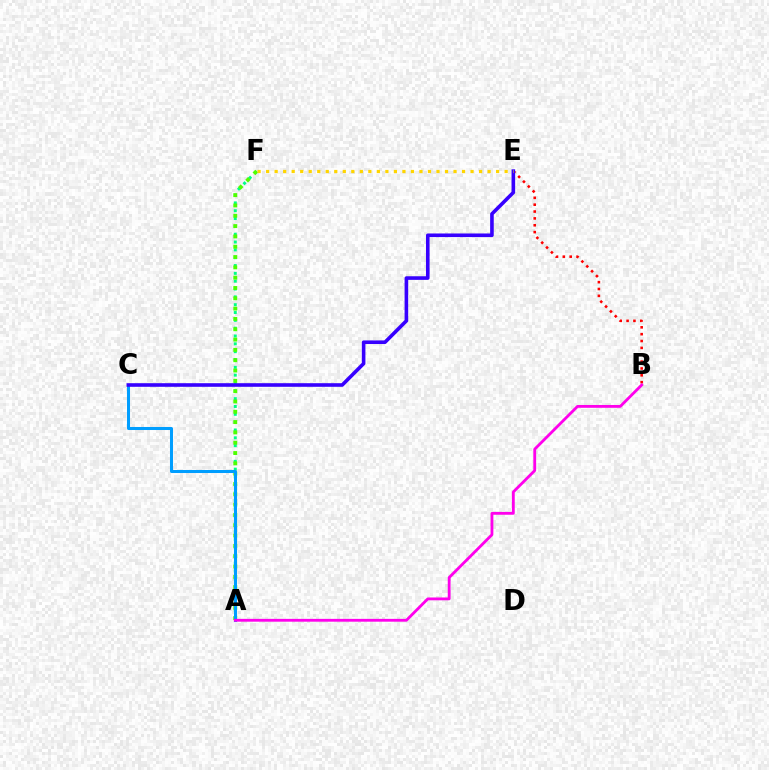{('A', 'F'): [{'color': '#00ff86', 'line_style': 'dotted', 'thickness': 2.13}, {'color': '#4fff00', 'line_style': 'dotted', 'thickness': 2.8}], ('A', 'C'): [{'color': '#009eff', 'line_style': 'solid', 'thickness': 2.18}], ('B', 'E'): [{'color': '#ff0000', 'line_style': 'dotted', 'thickness': 1.86}], ('C', 'E'): [{'color': '#3700ff', 'line_style': 'solid', 'thickness': 2.59}], ('E', 'F'): [{'color': '#ffd500', 'line_style': 'dotted', 'thickness': 2.31}], ('A', 'B'): [{'color': '#ff00ed', 'line_style': 'solid', 'thickness': 2.03}]}